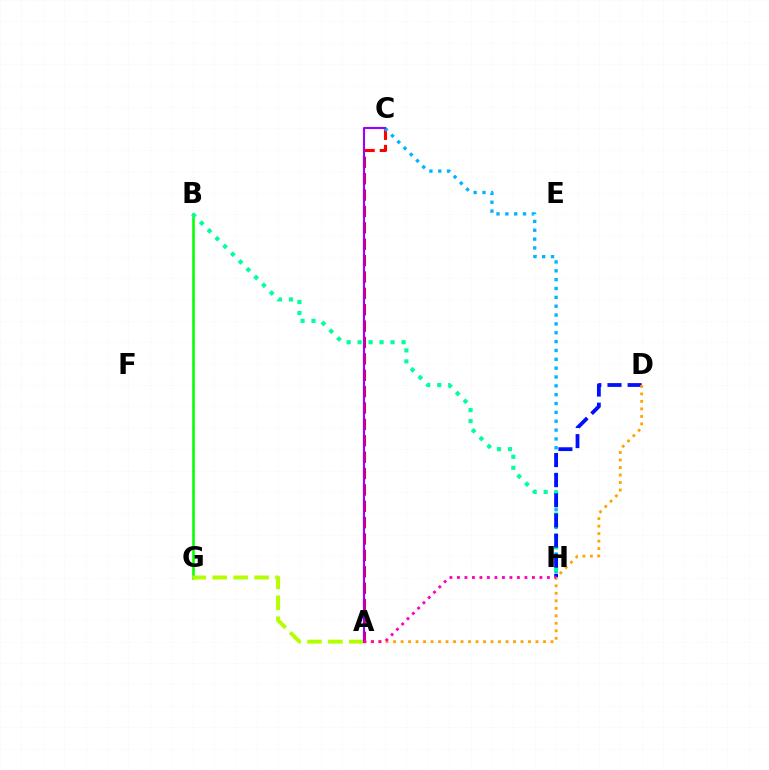{('A', 'C'): [{'color': '#ff0000', 'line_style': 'dashed', 'thickness': 2.22}, {'color': '#9b00ff', 'line_style': 'solid', 'thickness': 1.52}], ('C', 'H'): [{'color': '#00b5ff', 'line_style': 'dotted', 'thickness': 2.4}], ('B', 'G'): [{'color': '#08ff00', 'line_style': 'solid', 'thickness': 1.86}], ('B', 'H'): [{'color': '#00ff9d', 'line_style': 'dotted', 'thickness': 2.99}], ('D', 'H'): [{'color': '#0010ff', 'line_style': 'dashed', 'thickness': 2.74}], ('A', 'G'): [{'color': '#b3ff00', 'line_style': 'dashed', 'thickness': 2.84}], ('A', 'D'): [{'color': '#ffa500', 'line_style': 'dotted', 'thickness': 2.04}], ('A', 'H'): [{'color': '#ff00bd', 'line_style': 'dotted', 'thickness': 2.04}]}